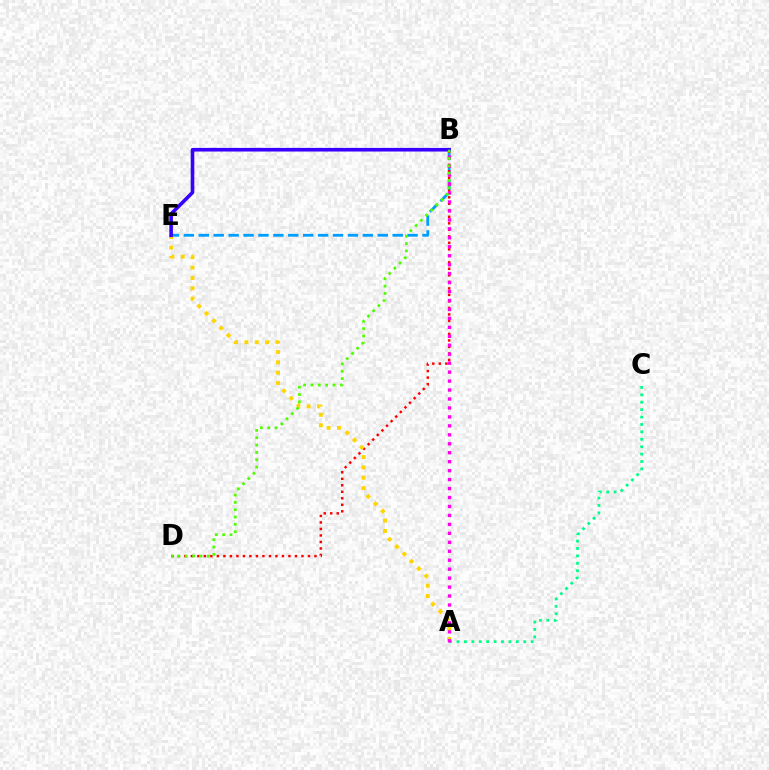{('B', 'E'): [{'color': '#009eff', 'line_style': 'dashed', 'thickness': 2.03}, {'color': '#3700ff', 'line_style': 'solid', 'thickness': 2.6}], ('B', 'D'): [{'color': '#ff0000', 'line_style': 'dotted', 'thickness': 1.77}, {'color': '#4fff00', 'line_style': 'dotted', 'thickness': 2.0}], ('A', 'E'): [{'color': '#ffd500', 'line_style': 'dotted', 'thickness': 2.81}], ('A', 'C'): [{'color': '#00ff86', 'line_style': 'dotted', 'thickness': 2.01}], ('A', 'B'): [{'color': '#ff00ed', 'line_style': 'dotted', 'thickness': 2.43}]}